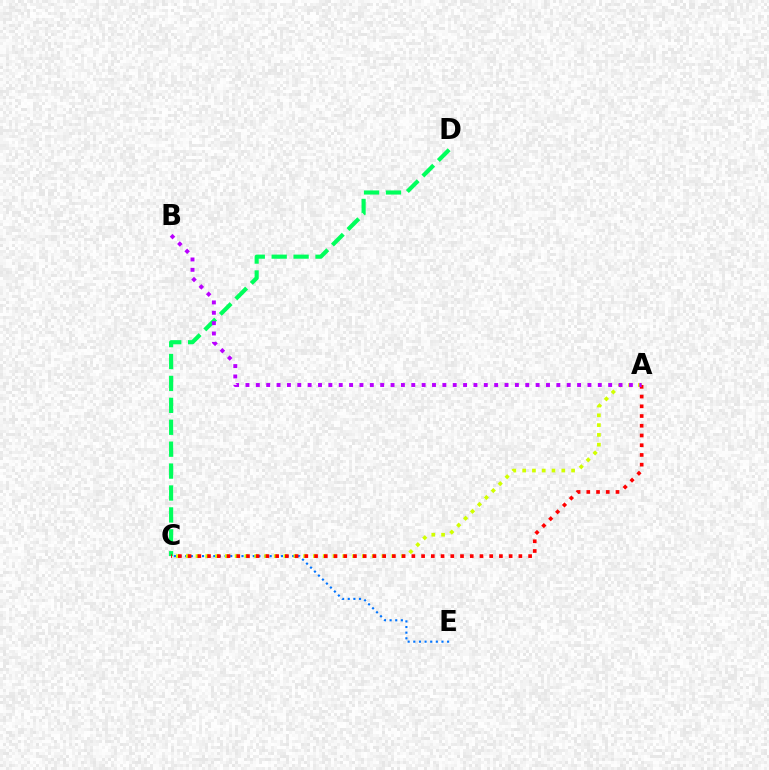{('C', 'E'): [{'color': '#0074ff', 'line_style': 'dotted', 'thickness': 1.53}], ('A', 'C'): [{'color': '#d1ff00', 'line_style': 'dotted', 'thickness': 2.66}, {'color': '#ff0000', 'line_style': 'dotted', 'thickness': 2.64}], ('C', 'D'): [{'color': '#00ff5c', 'line_style': 'dashed', 'thickness': 2.98}], ('A', 'B'): [{'color': '#b900ff', 'line_style': 'dotted', 'thickness': 2.82}]}